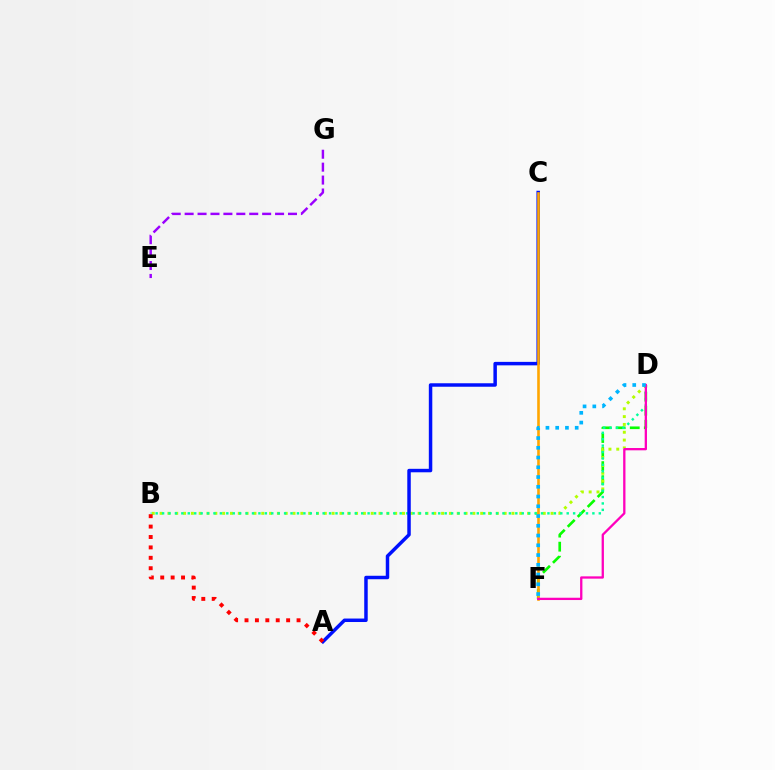{('D', 'F'): [{'color': '#08ff00', 'line_style': 'dashed', 'thickness': 1.91}, {'color': '#ff00bd', 'line_style': 'solid', 'thickness': 1.66}, {'color': '#00b5ff', 'line_style': 'dotted', 'thickness': 2.65}], ('B', 'D'): [{'color': '#b3ff00', 'line_style': 'dotted', 'thickness': 2.12}, {'color': '#00ff9d', 'line_style': 'dotted', 'thickness': 1.74}], ('E', 'G'): [{'color': '#9b00ff', 'line_style': 'dashed', 'thickness': 1.76}], ('A', 'C'): [{'color': '#0010ff', 'line_style': 'solid', 'thickness': 2.5}], ('C', 'F'): [{'color': '#ffa500', 'line_style': 'solid', 'thickness': 1.88}], ('A', 'B'): [{'color': '#ff0000', 'line_style': 'dotted', 'thickness': 2.83}]}